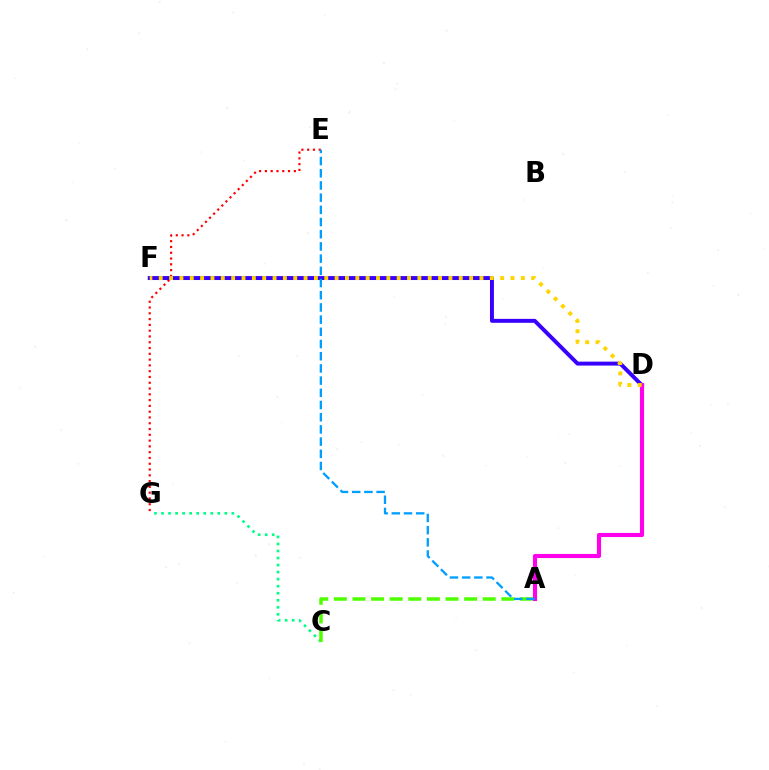{('E', 'G'): [{'color': '#ff0000', 'line_style': 'dotted', 'thickness': 1.57}], ('D', 'F'): [{'color': '#3700ff', 'line_style': 'solid', 'thickness': 2.84}, {'color': '#ffd500', 'line_style': 'dotted', 'thickness': 2.81}], ('C', 'G'): [{'color': '#00ff86', 'line_style': 'dotted', 'thickness': 1.91}], ('A', 'D'): [{'color': '#ff00ed', 'line_style': 'solid', 'thickness': 2.97}], ('A', 'C'): [{'color': '#4fff00', 'line_style': 'dashed', 'thickness': 2.53}], ('A', 'E'): [{'color': '#009eff', 'line_style': 'dashed', 'thickness': 1.66}]}